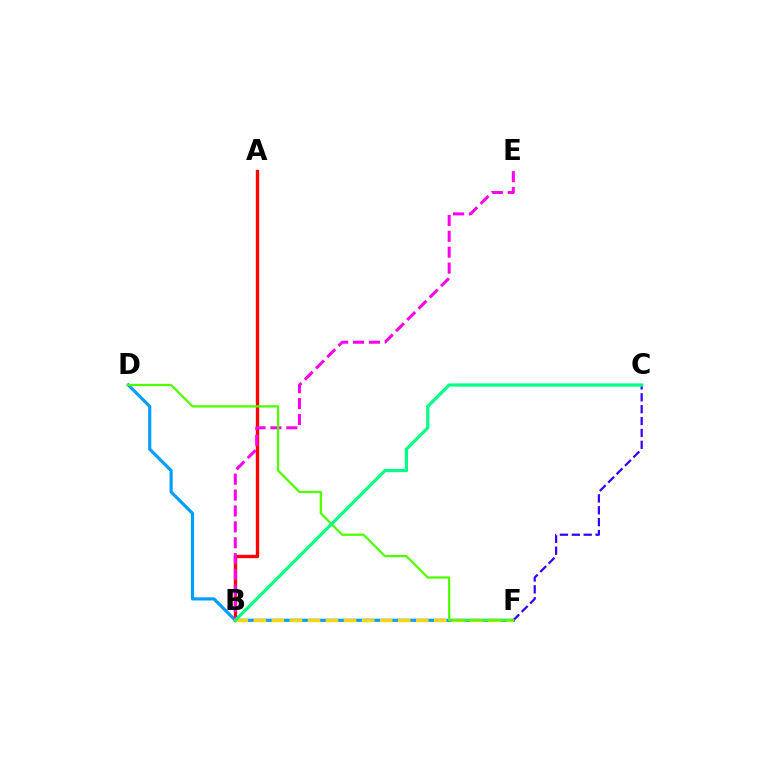{('D', 'F'): [{'color': '#009eff', 'line_style': 'solid', 'thickness': 2.29}, {'color': '#4fff00', 'line_style': 'solid', 'thickness': 1.63}], ('A', 'B'): [{'color': '#ff0000', 'line_style': 'solid', 'thickness': 2.41}], ('B', 'E'): [{'color': '#ff00ed', 'line_style': 'dashed', 'thickness': 2.16}], ('C', 'F'): [{'color': '#3700ff', 'line_style': 'dashed', 'thickness': 1.61}], ('B', 'F'): [{'color': '#ffd500', 'line_style': 'dashed', 'thickness': 2.45}], ('B', 'C'): [{'color': '#00ff86', 'line_style': 'solid', 'thickness': 2.3}]}